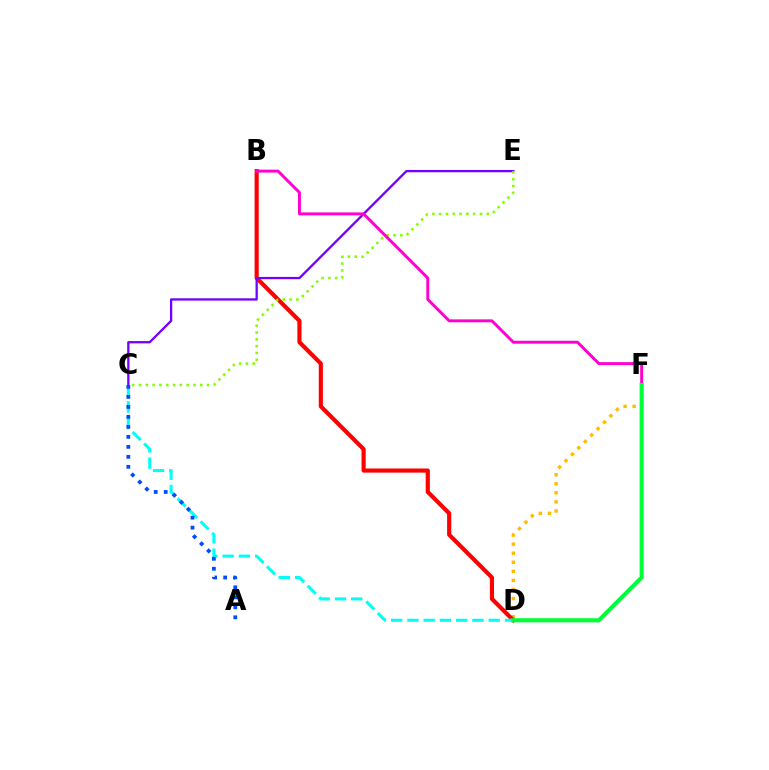{('D', 'F'): [{'color': '#ffbd00', 'line_style': 'dotted', 'thickness': 2.46}, {'color': '#00ff39', 'line_style': 'solid', 'thickness': 2.98}], ('B', 'D'): [{'color': '#ff0000', 'line_style': 'solid', 'thickness': 2.98}], ('C', 'D'): [{'color': '#00fff6', 'line_style': 'dashed', 'thickness': 2.21}], ('C', 'E'): [{'color': '#7200ff', 'line_style': 'solid', 'thickness': 1.65}, {'color': '#84ff00', 'line_style': 'dotted', 'thickness': 1.85}], ('A', 'C'): [{'color': '#004bff', 'line_style': 'dotted', 'thickness': 2.72}], ('B', 'F'): [{'color': '#ff00cf', 'line_style': 'solid', 'thickness': 2.12}]}